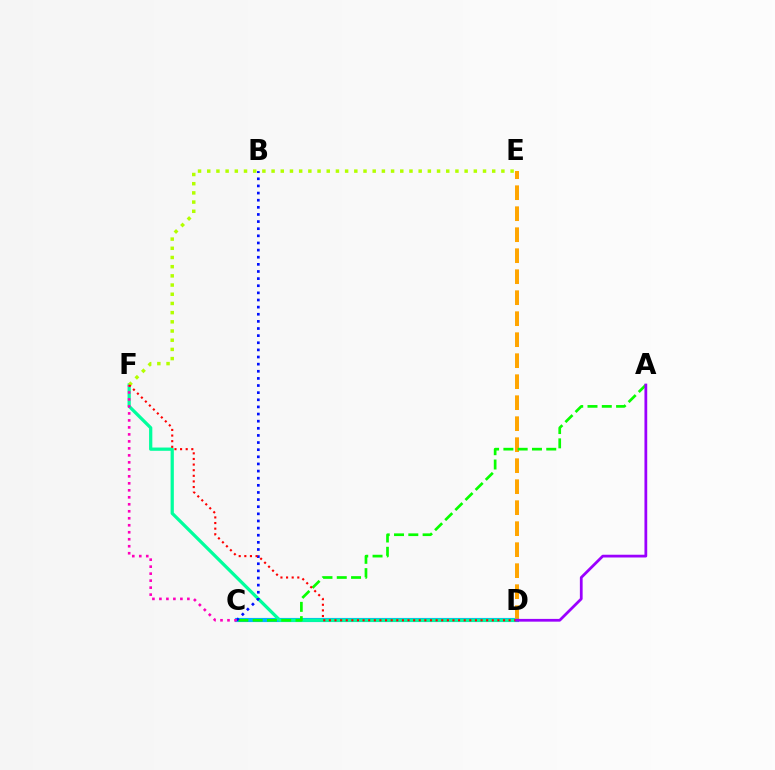{('C', 'D'): [{'color': '#00b5ff', 'line_style': 'solid', 'thickness': 2.98}], ('D', 'E'): [{'color': '#ffa500', 'line_style': 'dashed', 'thickness': 2.85}], ('D', 'F'): [{'color': '#00ff9d', 'line_style': 'solid', 'thickness': 2.34}, {'color': '#ff0000', 'line_style': 'dotted', 'thickness': 1.53}], ('E', 'F'): [{'color': '#b3ff00', 'line_style': 'dotted', 'thickness': 2.5}], ('A', 'C'): [{'color': '#08ff00', 'line_style': 'dashed', 'thickness': 1.94}], ('B', 'C'): [{'color': '#0010ff', 'line_style': 'dotted', 'thickness': 1.94}], ('C', 'F'): [{'color': '#ff00bd', 'line_style': 'dotted', 'thickness': 1.9}], ('A', 'D'): [{'color': '#9b00ff', 'line_style': 'solid', 'thickness': 1.99}]}